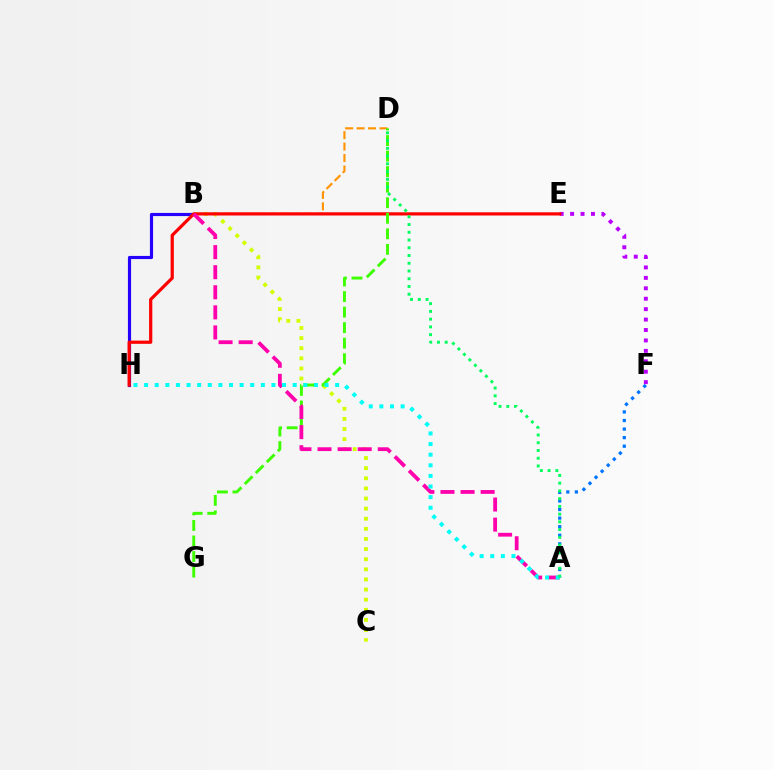{('E', 'F'): [{'color': '#b900ff', 'line_style': 'dotted', 'thickness': 2.83}], ('B', 'H'): [{'color': '#2500ff', 'line_style': 'solid', 'thickness': 2.27}], ('B', 'D'): [{'color': '#ff9400', 'line_style': 'dashed', 'thickness': 1.56}], ('B', 'C'): [{'color': '#d1ff00', 'line_style': 'dotted', 'thickness': 2.75}], ('E', 'H'): [{'color': '#ff0000', 'line_style': 'solid', 'thickness': 2.31}], ('D', 'G'): [{'color': '#3dff00', 'line_style': 'dashed', 'thickness': 2.11}], ('A', 'B'): [{'color': '#ff00ac', 'line_style': 'dashed', 'thickness': 2.73}], ('A', 'F'): [{'color': '#0074ff', 'line_style': 'dotted', 'thickness': 2.33}], ('A', 'H'): [{'color': '#00fff6', 'line_style': 'dotted', 'thickness': 2.88}], ('A', 'D'): [{'color': '#00ff5c', 'line_style': 'dotted', 'thickness': 2.1}]}